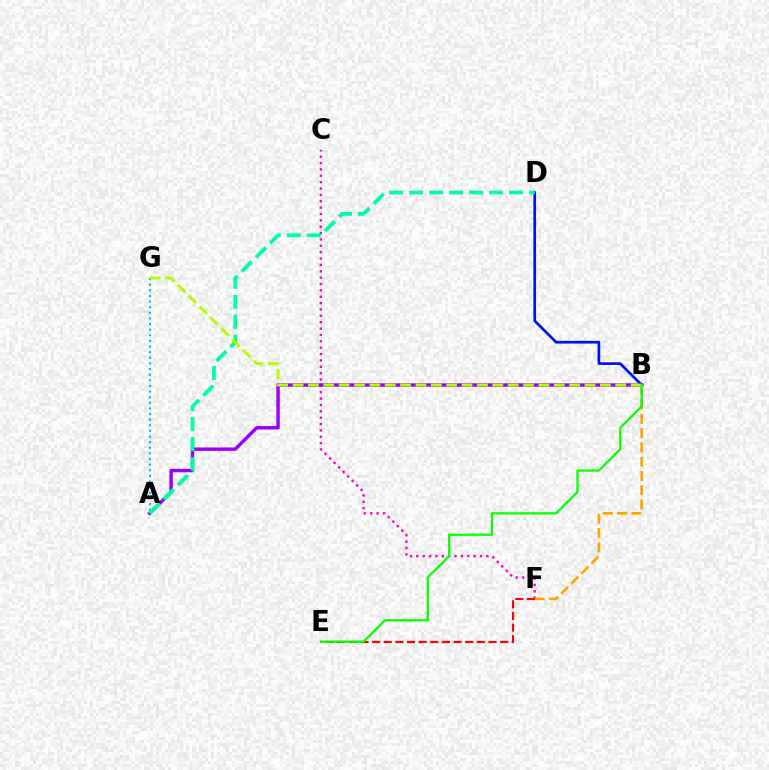{('C', 'F'): [{'color': '#ff00bd', 'line_style': 'dotted', 'thickness': 1.73}], ('A', 'B'): [{'color': '#9b00ff', 'line_style': 'solid', 'thickness': 2.47}], ('A', 'G'): [{'color': '#00b5ff', 'line_style': 'dotted', 'thickness': 1.53}], ('B', 'D'): [{'color': '#0010ff', 'line_style': 'solid', 'thickness': 1.94}], ('A', 'D'): [{'color': '#00ff9d', 'line_style': 'dashed', 'thickness': 2.72}], ('E', 'F'): [{'color': '#ff0000', 'line_style': 'dashed', 'thickness': 1.58}], ('B', 'F'): [{'color': '#ffa500', 'line_style': 'dashed', 'thickness': 1.94}], ('B', 'G'): [{'color': '#b3ff00', 'line_style': 'dashed', 'thickness': 2.09}], ('B', 'E'): [{'color': '#08ff00', 'line_style': 'solid', 'thickness': 1.61}]}